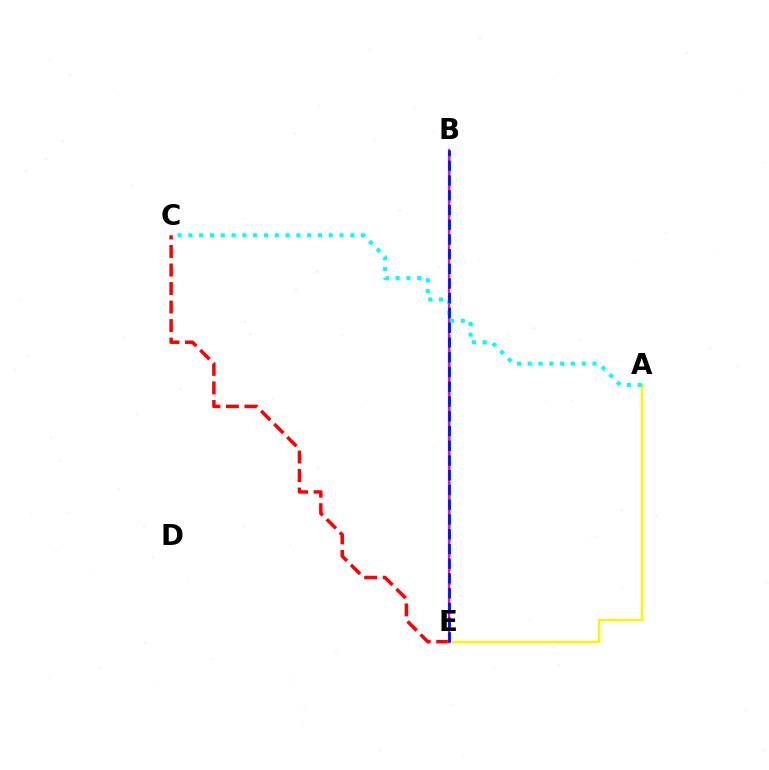{('C', 'E'): [{'color': '#ff0000', 'line_style': 'dashed', 'thickness': 2.52}], ('B', 'E'): [{'color': '#08ff00', 'line_style': 'dashed', 'thickness': 1.92}, {'color': '#ee00ff', 'line_style': 'solid', 'thickness': 1.56}, {'color': '#0010ff', 'line_style': 'dashed', 'thickness': 2.0}], ('A', 'E'): [{'color': '#fcf500', 'line_style': 'solid', 'thickness': 1.76}], ('A', 'C'): [{'color': '#00fff6', 'line_style': 'dotted', 'thickness': 2.93}]}